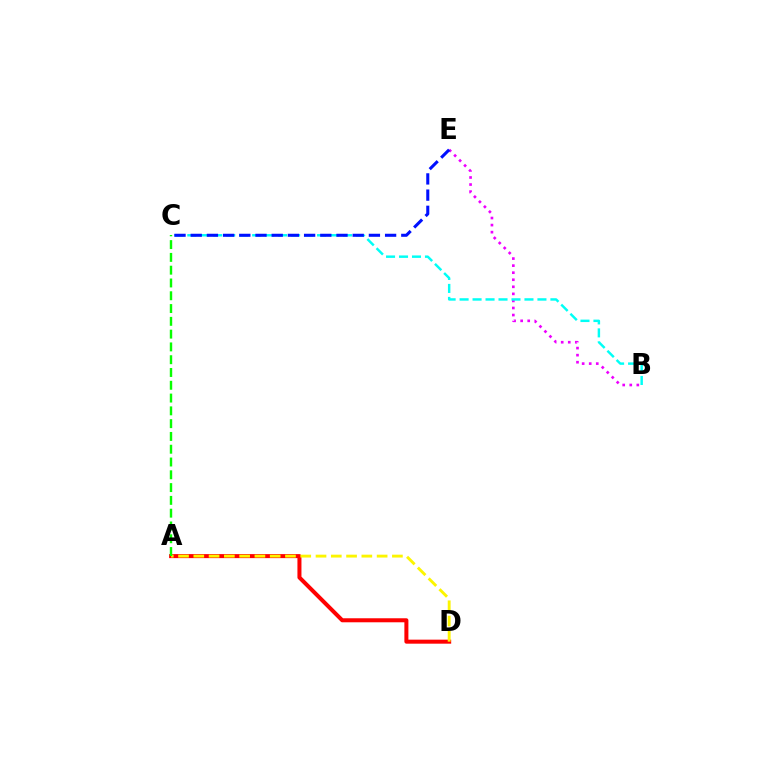{('B', 'E'): [{'color': '#ee00ff', 'line_style': 'dotted', 'thickness': 1.92}], ('A', 'D'): [{'color': '#ff0000', 'line_style': 'solid', 'thickness': 2.9}, {'color': '#fcf500', 'line_style': 'dashed', 'thickness': 2.08}], ('B', 'C'): [{'color': '#00fff6', 'line_style': 'dashed', 'thickness': 1.76}], ('C', 'E'): [{'color': '#0010ff', 'line_style': 'dashed', 'thickness': 2.2}], ('A', 'C'): [{'color': '#08ff00', 'line_style': 'dashed', 'thickness': 1.74}]}